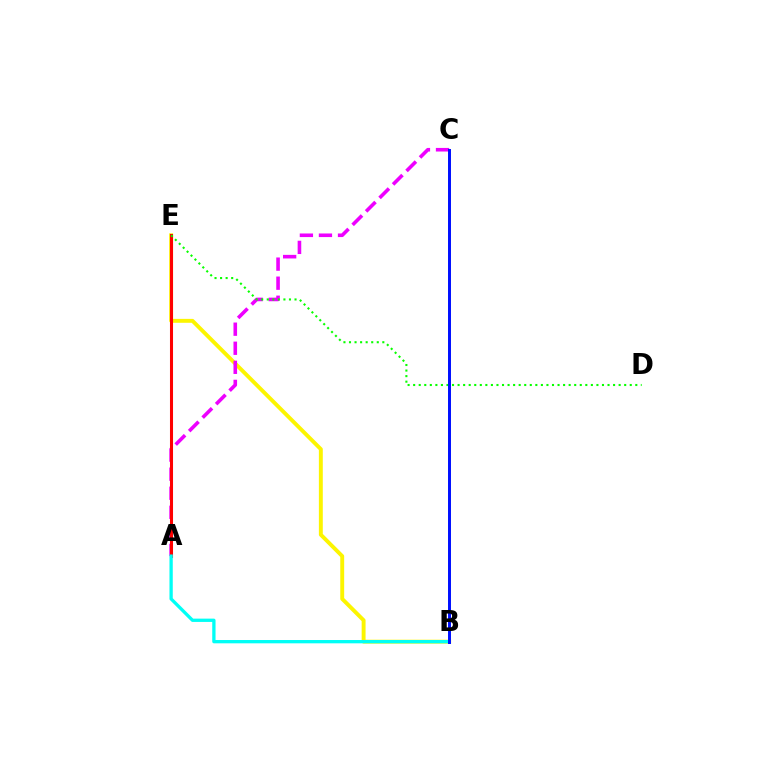{('B', 'E'): [{'color': '#fcf500', 'line_style': 'solid', 'thickness': 2.81}], ('A', 'C'): [{'color': '#ee00ff', 'line_style': 'dashed', 'thickness': 2.59}], ('A', 'E'): [{'color': '#ff0000', 'line_style': 'solid', 'thickness': 2.2}], ('A', 'B'): [{'color': '#00fff6', 'line_style': 'solid', 'thickness': 2.38}], ('D', 'E'): [{'color': '#08ff00', 'line_style': 'dotted', 'thickness': 1.51}], ('B', 'C'): [{'color': '#0010ff', 'line_style': 'solid', 'thickness': 2.14}]}